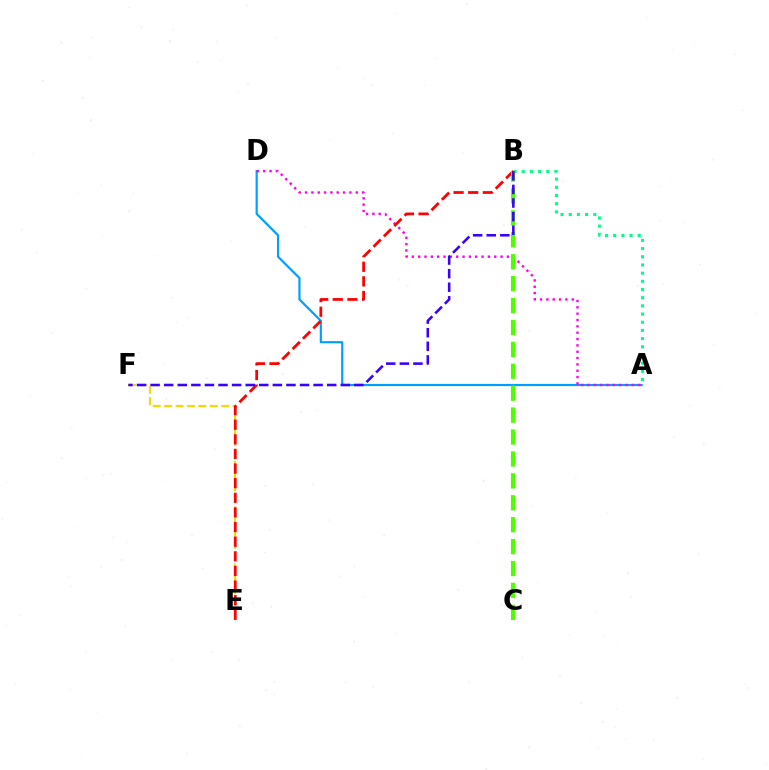{('E', 'F'): [{'color': '#ffd500', 'line_style': 'dashed', 'thickness': 1.55}], ('A', 'D'): [{'color': '#009eff', 'line_style': 'solid', 'thickness': 1.57}, {'color': '#ff00ed', 'line_style': 'dotted', 'thickness': 1.72}], ('B', 'E'): [{'color': '#ff0000', 'line_style': 'dashed', 'thickness': 1.99}], ('A', 'B'): [{'color': '#00ff86', 'line_style': 'dotted', 'thickness': 2.22}], ('B', 'C'): [{'color': '#4fff00', 'line_style': 'dashed', 'thickness': 2.98}], ('B', 'F'): [{'color': '#3700ff', 'line_style': 'dashed', 'thickness': 1.85}]}